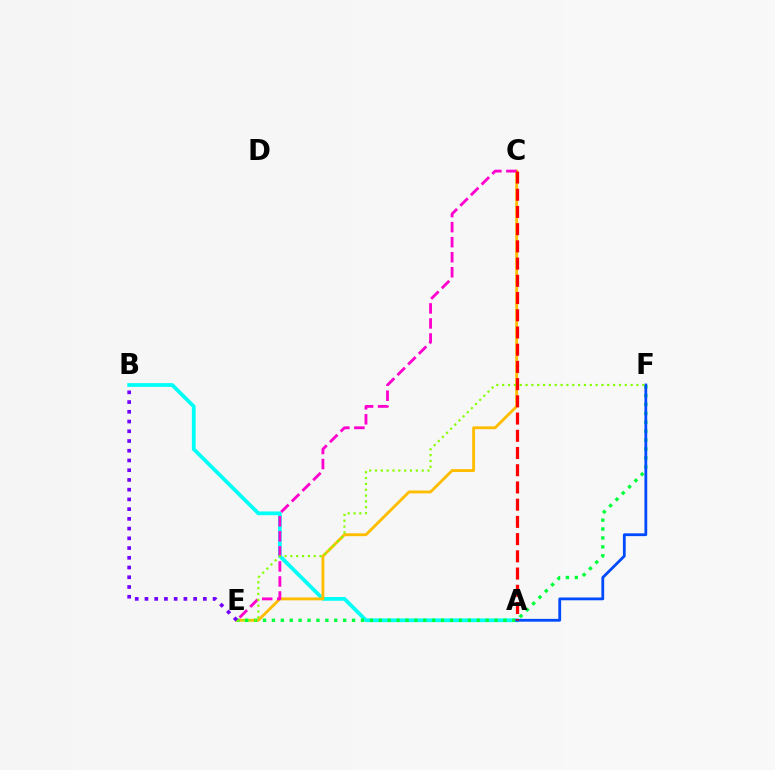{('A', 'B'): [{'color': '#00fff6', 'line_style': 'solid', 'thickness': 2.7}], ('C', 'E'): [{'color': '#ffbd00', 'line_style': 'solid', 'thickness': 2.06}, {'color': '#ff00cf', 'line_style': 'dashed', 'thickness': 2.04}], ('E', 'F'): [{'color': '#00ff39', 'line_style': 'dotted', 'thickness': 2.42}, {'color': '#84ff00', 'line_style': 'dotted', 'thickness': 1.59}], ('A', 'F'): [{'color': '#004bff', 'line_style': 'solid', 'thickness': 2.01}], ('B', 'E'): [{'color': '#7200ff', 'line_style': 'dotted', 'thickness': 2.64}], ('A', 'C'): [{'color': '#ff0000', 'line_style': 'dashed', 'thickness': 2.34}]}